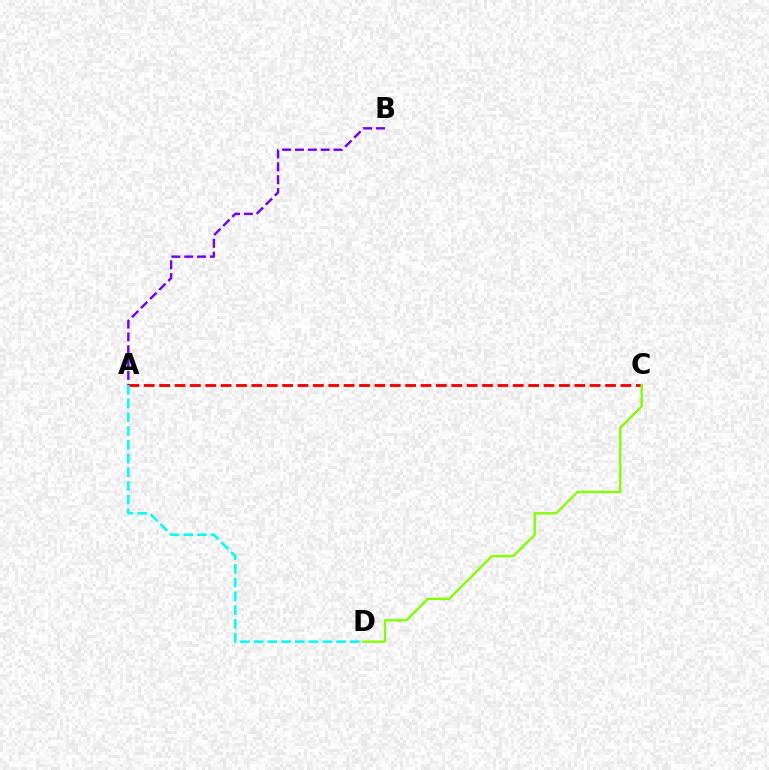{('A', 'C'): [{'color': '#ff0000', 'line_style': 'dashed', 'thickness': 2.09}], ('A', 'B'): [{'color': '#7200ff', 'line_style': 'dashed', 'thickness': 1.74}], ('C', 'D'): [{'color': '#84ff00', 'line_style': 'solid', 'thickness': 1.72}], ('A', 'D'): [{'color': '#00fff6', 'line_style': 'dashed', 'thickness': 1.87}]}